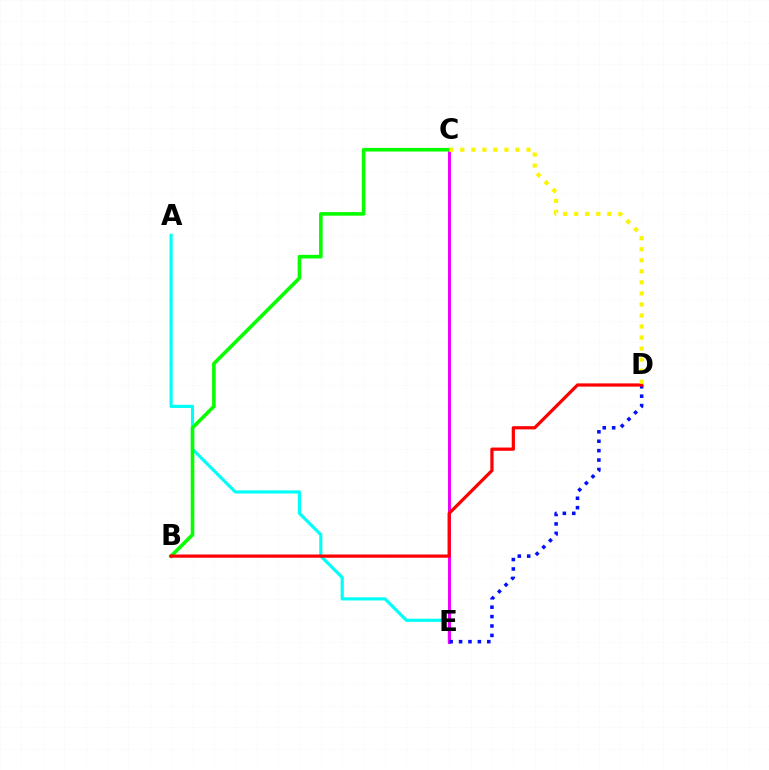{('A', 'E'): [{'color': '#00fff6', 'line_style': 'solid', 'thickness': 2.27}], ('C', 'E'): [{'color': '#ee00ff', 'line_style': 'solid', 'thickness': 2.14}], ('D', 'E'): [{'color': '#0010ff', 'line_style': 'dotted', 'thickness': 2.56}], ('B', 'C'): [{'color': '#08ff00', 'line_style': 'solid', 'thickness': 2.6}], ('B', 'D'): [{'color': '#ff0000', 'line_style': 'solid', 'thickness': 2.32}], ('C', 'D'): [{'color': '#fcf500', 'line_style': 'dotted', 'thickness': 3.0}]}